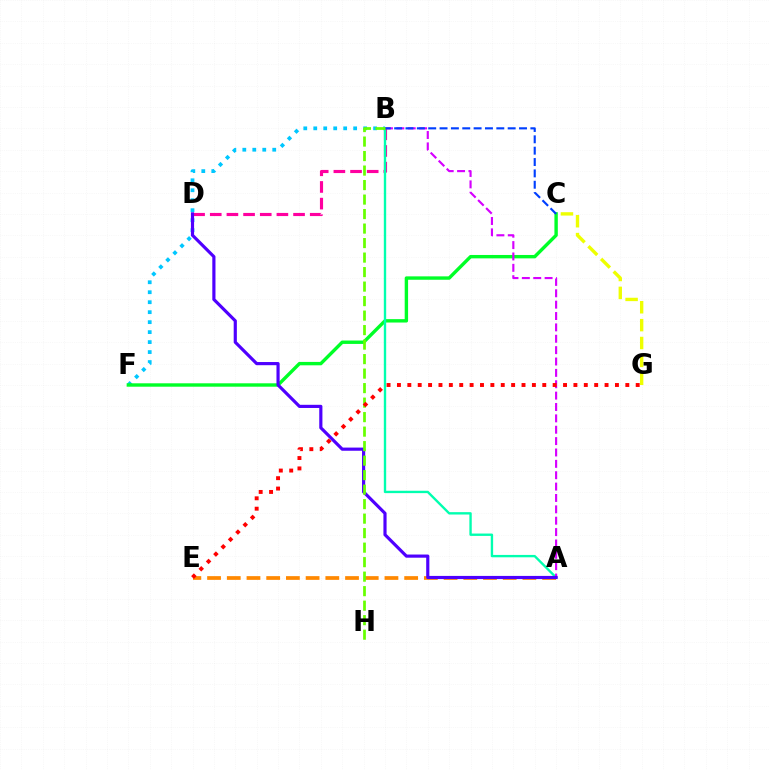{('B', 'F'): [{'color': '#00c7ff', 'line_style': 'dotted', 'thickness': 2.71}], ('A', 'E'): [{'color': '#ff8800', 'line_style': 'dashed', 'thickness': 2.68}], ('C', 'G'): [{'color': '#eeff00', 'line_style': 'dashed', 'thickness': 2.43}], ('C', 'F'): [{'color': '#00ff27', 'line_style': 'solid', 'thickness': 2.45}], ('B', 'D'): [{'color': '#ff00a0', 'line_style': 'dashed', 'thickness': 2.26}], ('A', 'B'): [{'color': '#00ffaf', 'line_style': 'solid', 'thickness': 1.71}, {'color': '#d600ff', 'line_style': 'dashed', 'thickness': 1.54}], ('B', 'C'): [{'color': '#003fff', 'line_style': 'dashed', 'thickness': 1.54}], ('A', 'D'): [{'color': '#4f00ff', 'line_style': 'solid', 'thickness': 2.28}], ('B', 'H'): [{'color': '#66ff00', 'line_style': 'dashed', 'thickness': 1.97}], ('E', 'G'): [{'color': '#ff0000', 'line_style': 'dotted', 'thickness': 2.82}]}